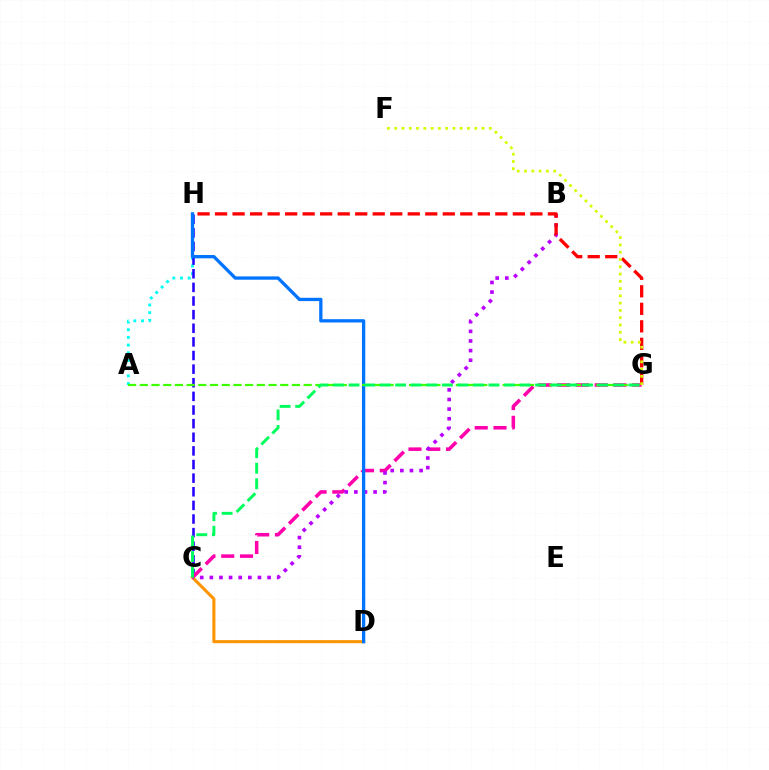{('A', 'H'): [{'color': '#00fff6', 'line_style': 'dotted', 'thickness': 2.09}], ('C', 'H'): [{'color': '#2500ff', 'line_style': 'dashed', 'thickness': 1.85}], ('C', 'G'): [{'color': '#ff00ac', 'line_style': 'dashed', 'thickness': 2.55}, {'color': '#00ff5c', 'line_style': 'dashed', 'thickness': 2.11}], ('C', 'D'): [{'color': '#ff9400', 'line_style': 'solid', 'thickness': 2.19}], ('B', 'C'): [{'color': '#b900ff', 'line_style': 'dotted', 'thickness': 2.61}], ('G', 'H'): [{'color': '#ff0000', 'line_style': 'dashed', 'thickness': 2.38}], ('F', 'G'): [{'color': '#d1ff00', 'line_style': 'dotted', 'thickness': 1.98}], ('D', 'H'): [{'color': '#0074ff', 'line_style': 'solid', 'thickness': 2.37}], ('A', 'G'): [{'color': '#3dff00', 'line_style': 'dashed', 'thickness': 1.59}]}